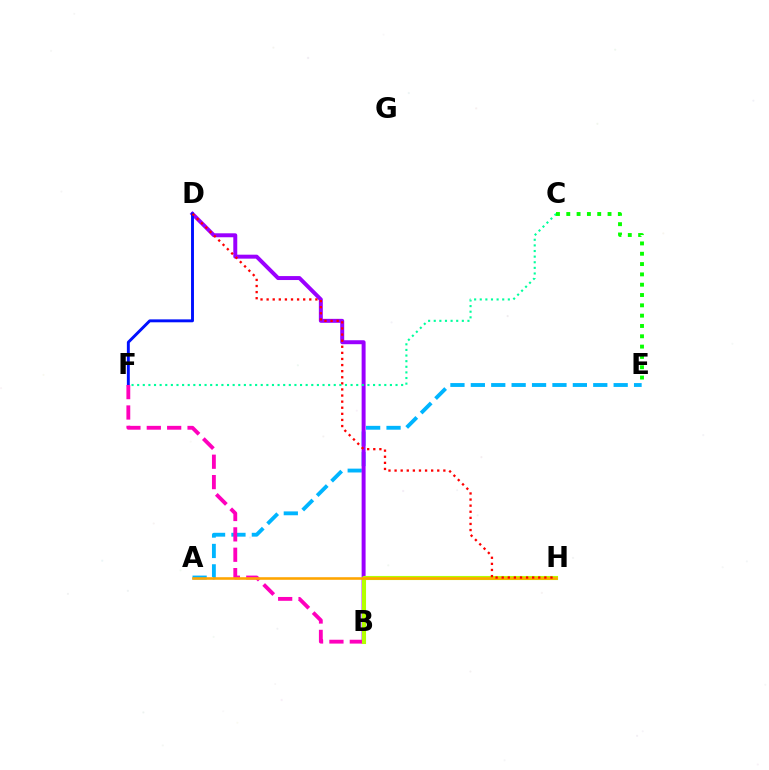{('A', 'E'): [{'color': '#00b5ff', 'line_style': 'dashed', 'thickness': 2.77}], ('B', 'D'): [{'color': '#9b00ff', 'line_style': 'solid', 'thickness': 2.85}], ('D', 'F'): [{'color': '#0010ff', 'line_style': 'solid', 'thickness': 2.1}], ('B', 'F'): [{'color': '#ff00bd', 'line_style': 'dashed', 'thickness': 2.77}], ('B', 'H'): [{'color': '#b3ff00', 'line_style': 'solid', 'thickness': 2.95}], ('A', 'H'): [{'color': '#ffa500', 'line_style': 'solid', 'thickness': 1.86}], ('D', 'H'): [{'color': '#ff0000', 'line_style': 'dotted', 'thickness': 1.66}], ('C', 'F'): [{'color': '#00ff9d', 'line_style': 'dotted', 'thickness': 1.53}], ('C', 'E'): [{'color': '#08ff00', 'line_style': 'dotted', 'thickness': 2.8}]}